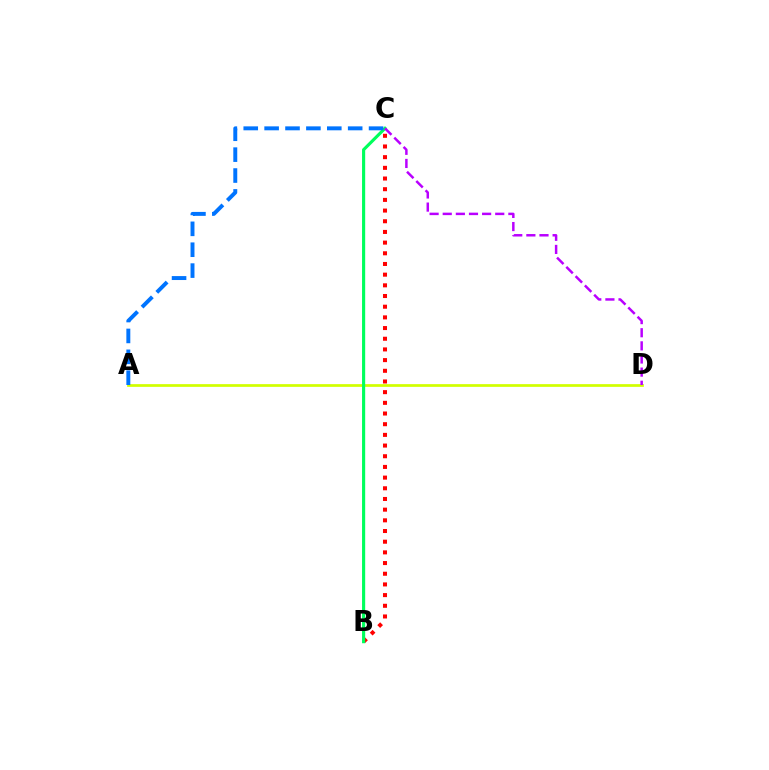{('B', 'C'): [{'color': '#ff0000', 'line_style': 'dotted', 'thickness': 2.9}, {'color': '#00ff5c', 'line_style': 'solid', 'thickness': 2.26}], ('A', 'D'): [{'color': '#d1ff00', 'line_style': 'solid', 'thickness': 1.96}], ('C', 'D'): [{'color': '#b900ff', 'line_style': 'dashed', 'thickness': 1.78}], ('A', 'C'): [{'color': '#0074ff', 'line_style': 'dashed', 'thickness': 2.84}]}